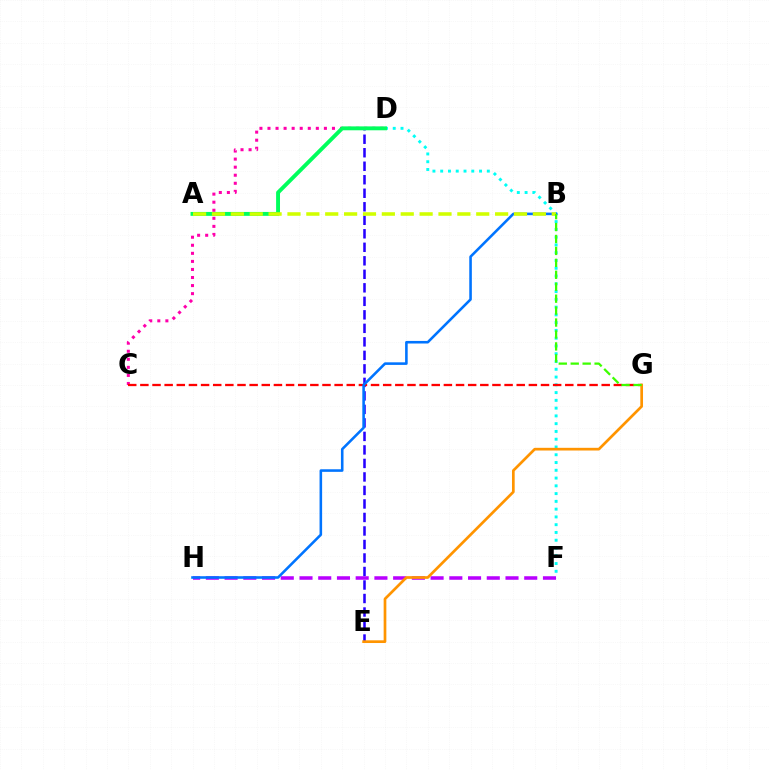{('D', 'F'): [{'color': '#00fff6', 'line_style': 'dotted', 'thickness': 2.11}], ('D', 'E'): [{'color': '#2500ff', 'line_style': 'dashed', 'thickness': 1.84}], ('F', 'H'): [{'color': '#b900ff', 'line_style': 'dashed', 'thickness': 2.54}], ('C', 'D'): [{'color': '#ff00ac', 'line_style': 'dotted', 'thickness': 2.19}], ('A', 'D'): [{'color': '#00ff5c', 'line_style': 'solid', 'thickness': 2.81}], ('C', 'G'): [{'color': '#ff0000', 'line_style': 'dashed', 'thickness': 1.65}], ('E', 'G'): [{'color': '#ff9400', 'line_style': 'solid', 'thickness': 1.94}], ('B', 'H'): [{'color': '#0074ff', 'line_style': 'solid', 'thickness': 1.86}], ('A', 'B'): [{'color': '#d1ff00', 'line_style': 'dashed', 'thickness': 2.56}], ('B', 'G'): [{'color': '#3dff00', 'line_style': 'dashed', 'thickness': 1.62}]}